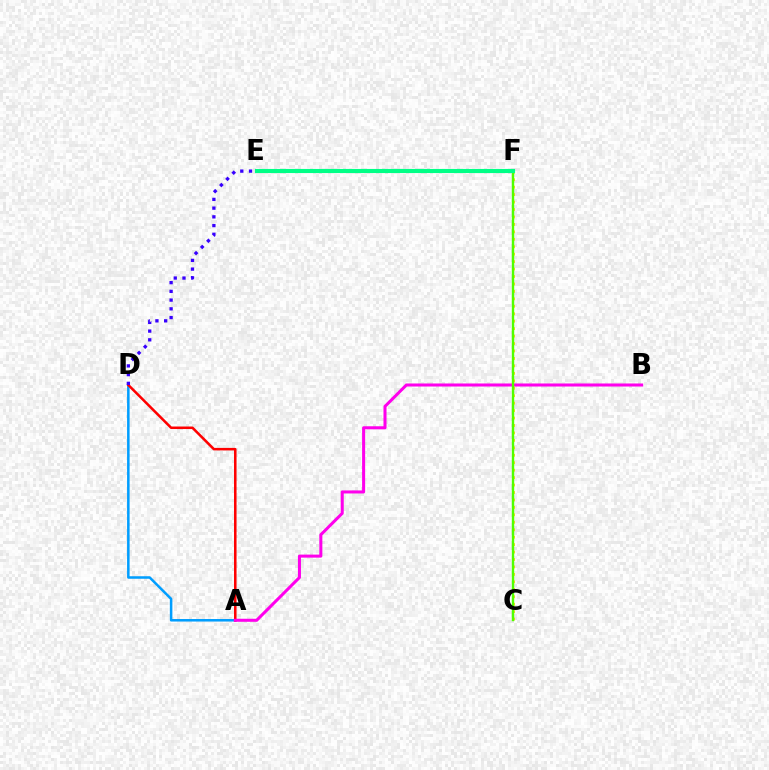{('A', 'D'): [{'color': '#009eff', 'line_style': 'solid', 'thickness': 1.82}, {'color': '#ff0000', 'line_style': 'solid', 'thickness': 1.82}], ('A', 'B'): [{'color': '#ff00ed', 'line_style': 'solid', 'thickness': 2.19}], ('C', 'F'): [{'color': '#ffd500', 'line_style': 'dotted', 'thickness': 2.02}, {'color': '#4fff00', 'line_style': 'solid', 'thickness': 1.73}], ('D', 'E'): [{'color': '#3700ff', 'line_style': 'dotted', 'thickness': 2.37}], ('E', 'F'): [{'color': '#00ff86', 'line_style': 'solid', 'thickness': 2.96}]}